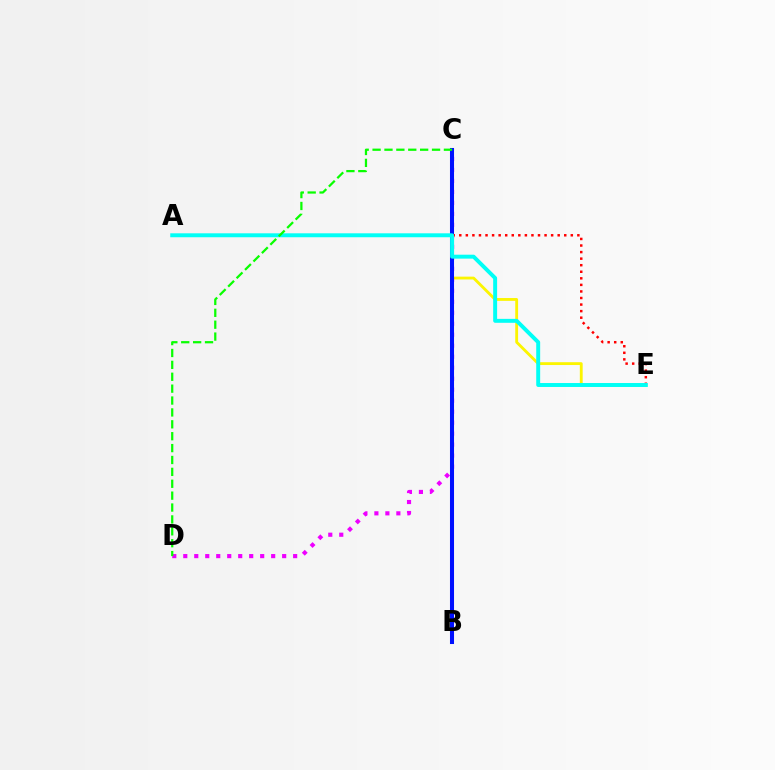{('C', 'E'): [{'color': '#fcf500', 'line_style': 'solid', 'thickness': 2.04}], ('C', 'D'): [{'color': '#ee00ff', 'line_style': 'dotted', 'thickness': 2.99}, {'color': '#08ff00', 'line_style': 'dashed', 'thickness': 1.62}], ('B', 'C'): [{'color': '#0010ff', 'line_style': 'solid', 'thickness': 2.91}], ('A', 'E'): [{'color': '#ff0000', 'line_style': 'dotted', 'thickness': 1.78}, {'color': '#00fff6', 'line_style': 'solid', 'thickness': 2.83}]}